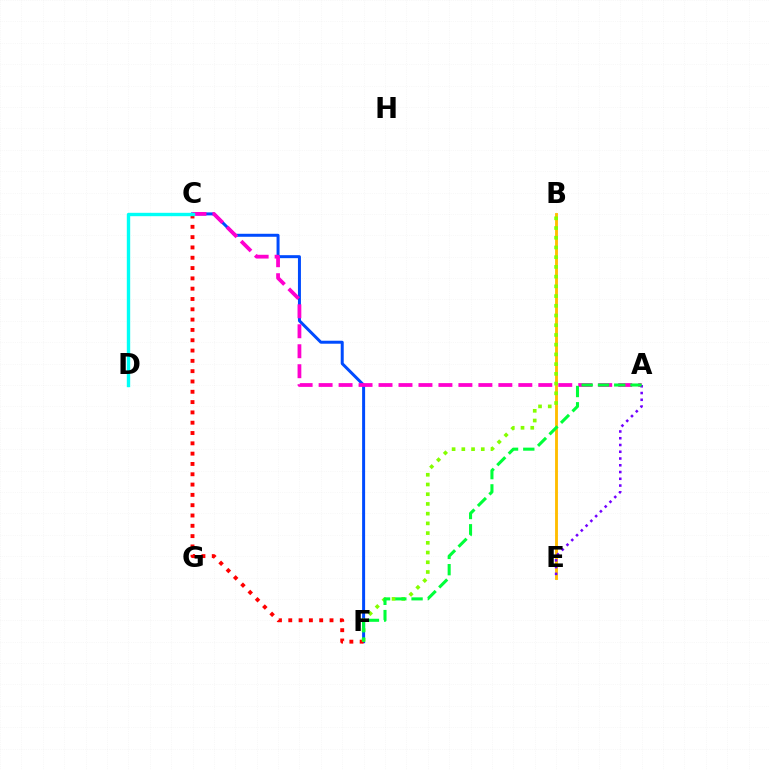{('B', 'E'): [{'color': '#ffbd00', 'line_style': 'solid', 'thickness': 2.06}], ('C', 'F'): [{'color': '#004bff', 'line_style': 'solid', 'thickness': 2.15}, {'color': '#ff0000', 'line_style': 'dotted', 'thickness': 2.8}], ('A', 'C'): [{'color': '#ff00cf', 'line_style': 'dashed', 'thickness': 2.71}], ('B', 'F'): [{'color': '#84ff00', 'line_style': 'dotted', 'thickness': 2.64}], ('A', 'E'): [{'color': '#7200ff', 'line_style': 'dotted', 'thickness': 1.84}], ('C', 'D'): [{'color': '#00fff6', 'line_style': 'solid', 'thickness': 2.44}], ('A', 'F'): [{'color': '#00ff39', 'line_style': 'dashed', 'thickness': 2.21}]}